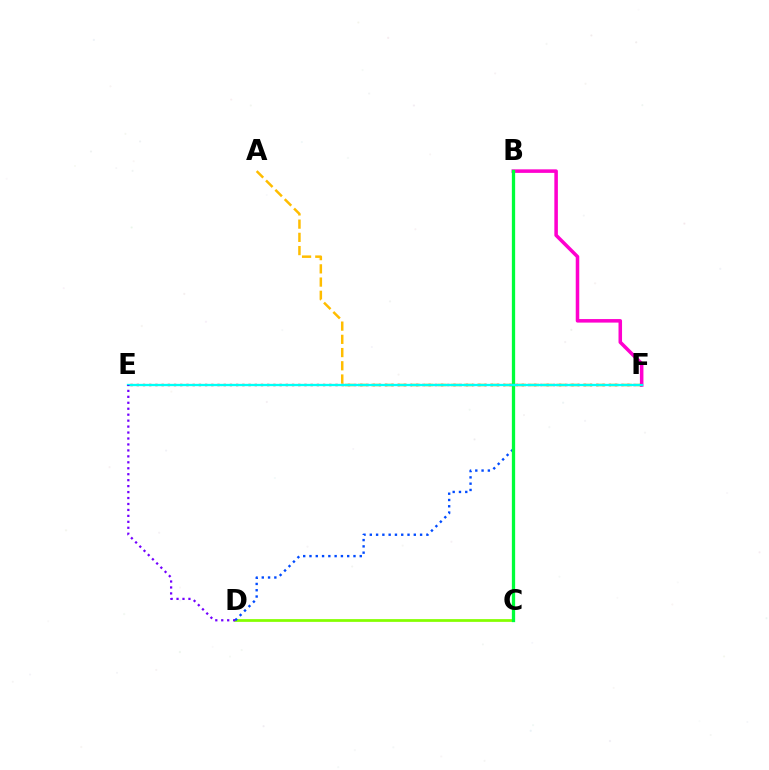{('C', 'D'): [{'color': '#84ff00', 'line_style': 'solid', 'thickness': 1.98}], ('B', 'D'): [{'color': '#004bff', 'line_style': 'dotted', 'thickness': 1.71}], ('A', 'F'): [{'color': '#ffbd00', 'line_style': 'dashed', 'thickness': 1.8}], ('B', 'F'): [{'color': '#ff00cf', 'line_style': 'solid', 'thickness': 2.54}], ('B', 'C'): [{'color': '#00ff39', 'line_style': 'solid', 'thickness': 2.36}], ('E', 'F'): [{'color': '#ff0000', 'line_style': 'dotted', 'thickness': 1.69}, {'color': '#00fff6', 'line_style': 'solid', 'thickness': 1.66}], ('D', 'E'): [{'color': '#7200ff', 'line_style': 'dotted', 'thickness': 1.62}]}